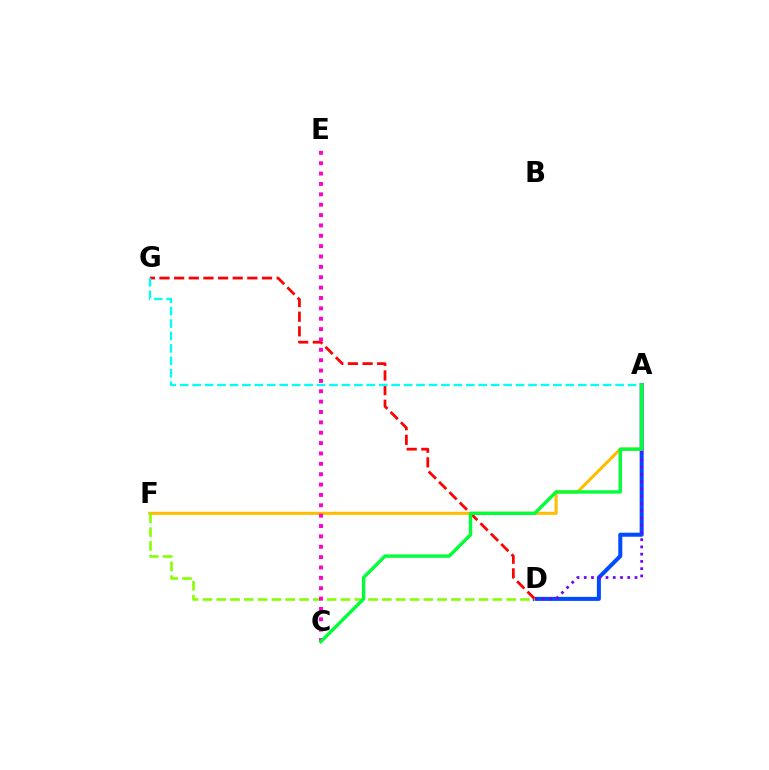{('A', 'D'): [{'color': '#004bff', 'line_style': 'solid', 'thickness': 2.89}, {'color': '#7200ff', 'line_style': 'dotted', 'thickness': 1.97}], ('D', 'G'): [{'color': '#ff0000', 'line_style': 'dashed', 'thickness': 1.99}], ('A', 'F'): [{'color': '#ffbd00', 'line_style': 'solid', 'thickness': 2.21}], ('D', 'F'): [{'color': '#84ff00', 'line_style': 'dashed', 'thickness': 1.88}], ('C', 'E'): [{'color': '#ff00cf', 'line_style': 'dotted', 'thickness': 2.82}], ('A', 'G'): [{'color': '#00fff6', 'line_style': 'dashed', 'thickness': 1.69}], ('A', 'C'): [{'color': '#00ff39', 'line_style': 'solid', 'thickness': 2.43}]}